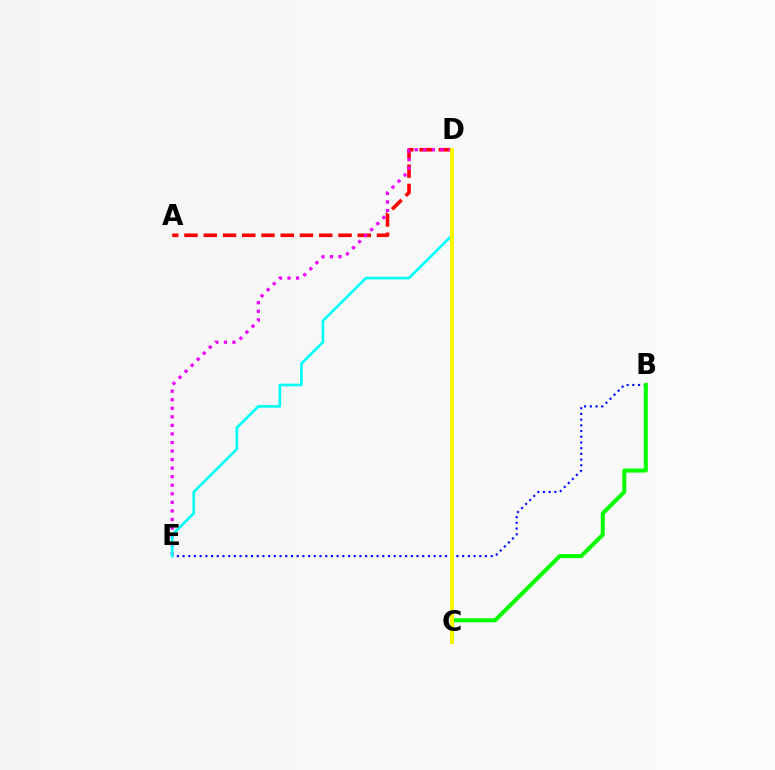{('B', 'E'): [{'color': '#0010ff', 'line_style': 'dotted', 'thickness': 1.55}], ('A', 'D'): [{'color': '#ff0000', 'line_style': 'dashed', 'thickness': 2.62}], ('D', 'E'): [{'color': '#ee00ff', 'line_style': 'dotted', 'thickness': 2.32}, {'color': '#00fff6', 'line_style': 'solid', 'thickness': 1.92}], ('B', 'C'): [{'color': '#08ff00', 'line_style': 'solid', 'thickness': 2.91}], ('C', 'D'): [{'color': '#fcf500', 'line_style': 'solid', 'thickness': 2.81}]}